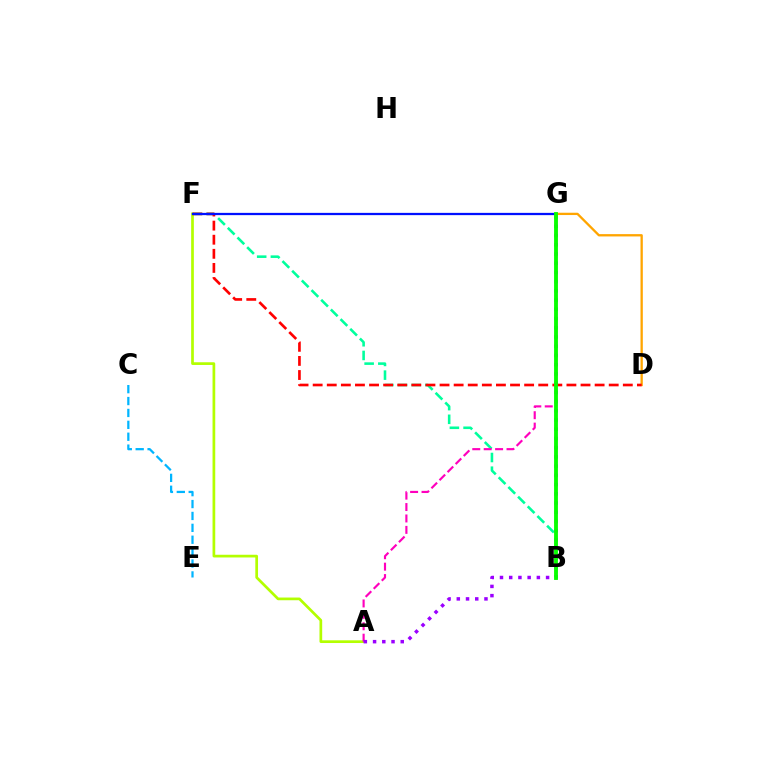{('B', 'F'): [{'color': '#00ff9d', 'line_style': 'dashed', 'thickness': 1.86}], ('C', 'E'): [{'color': '#00b5ff', 'line_style': 'dashed', 'thickness': 1.62}], ('A', 'F'): [{'color': '#b3ff00', 'line_style': 'solid', 'thickness': 1.95}], ('A', 'G'): [{'color': '#ff00bd', 'line_style': 'dashed', 'thickness': 1.55}, {'color': '#9b00ff', 'line_style': 'dotted', 'thickness': 2.51}], ('D', 'G'): [{'color': '#ffa500', 'line_style': 'solid', 'thickness': 1.66}], ('D', 'F'): [{'color': '#ff0000', 'line_style': 'dashed', 'thickness': 1.92}], ('F', 'G'): [{'color': '#0010ff', 'line_style': 'solid', 'thickness': 1.63}], ('B', 'G'): [{'color': '#08ff00', 'line_style': 'solid', 'thickness': 2.76}]}